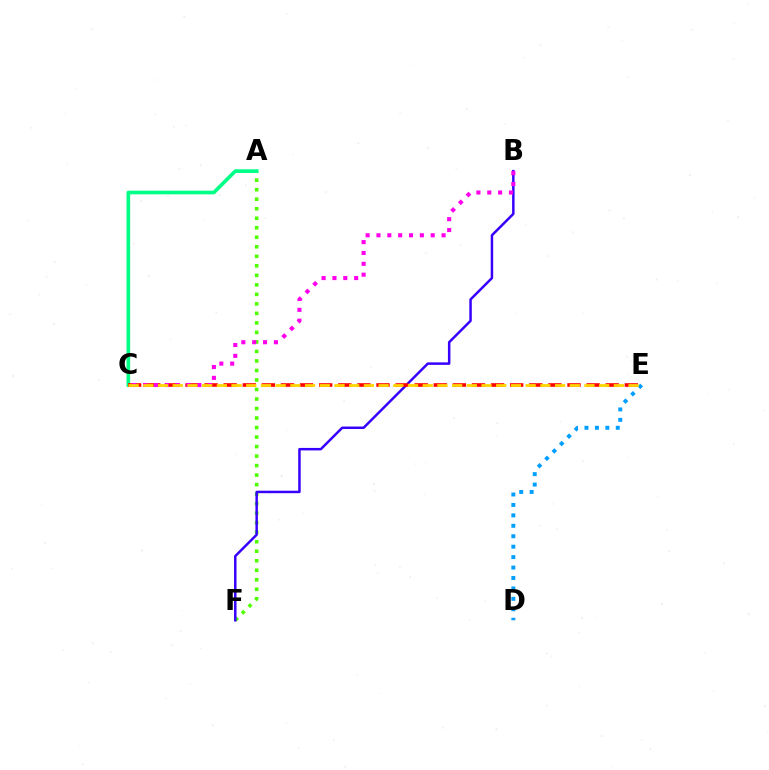{('D', 'E'): [{'color': '#009eff', 'line_style': 'dotted', 'thickness': 2.84}], ('A', 'F'): [{'color': '#4fff00', 'line_style': 'dotted', 'thickness': 2.58}], ('A', 'C'): [{'color': '#00ff86', 'line_style': 'solid', 'thickness': 2.63}], ('B', 'F'): [{'color': '#3700ff', 'line_style': 'solid', 'thickness': 1.79}], ('C', 'E'): [{'color': '#ff0000', 'line_style': 'dashed', 'thickness': 2.59}, {'color': '#ffd500', 'line_style': 'dashed', 'thickness': 2.0}], ('B', 'C'): [{'color': '#ff00ed', 'line_style': 'dotted', 'thickness': 2.95}]}